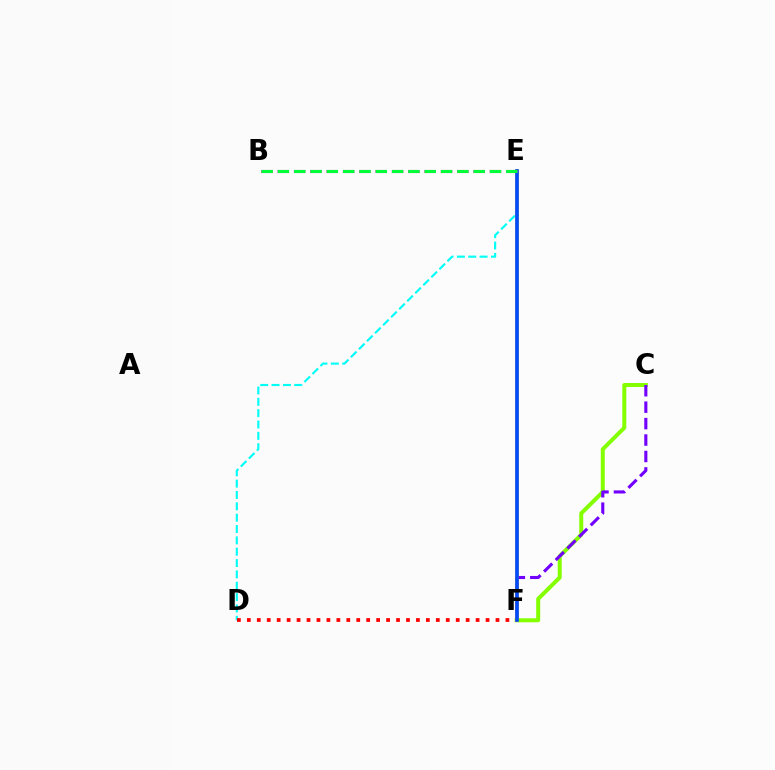{('D', 'E'): [{'color': '#00fff6', 'line_style': 'dashed', 'thickness': 1.54}], ('C', 'F'): [{'color': '#84ff00', 'line_style': 'solid', 'thickness': 2.88}, {'color': '#7200ff', 'line_style': 'dashed', 'thickness': 2.23}], ('D', 'F'): [{'color': '#ff0000', 'line_style': 'dotted', 'thickness': 2.7}], ('E', 'F'): [{'color': '#ffbd00', 'line_style': 'solid', 'thickness': 2.6}, {'color': '#004bff', 'line_style': 'solid', 'thickness': 2.62}], ('B', 'E'): [{'color': '#ff00cf', 'line_style': 'dashed', 'thickness': 2.22}, {'color': '#00ff39', 'line_style': 'dashed', 'thickness': 2.22}]}